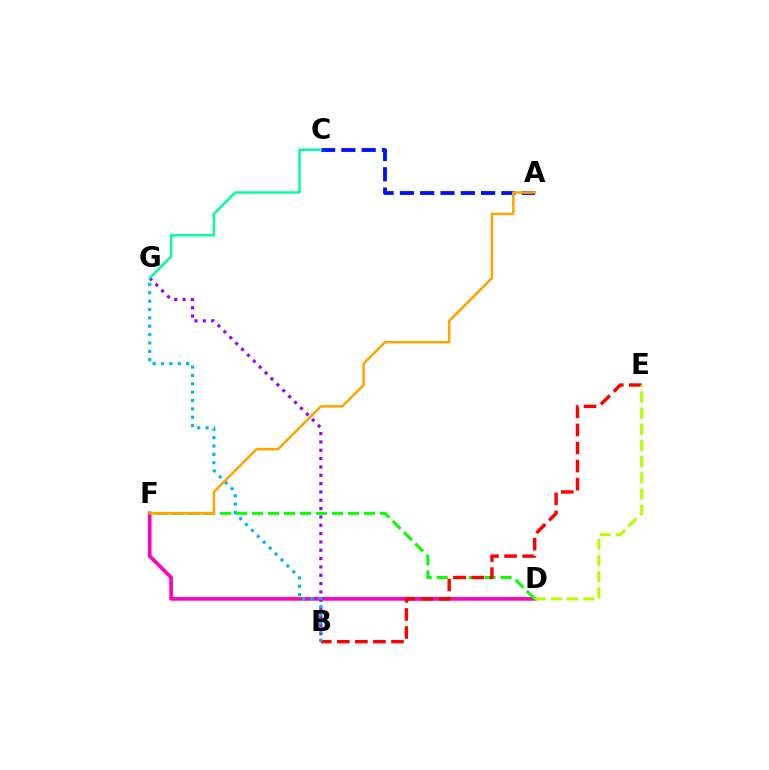{('D', 'F'): [{'color': '#ff00bd', 'line_style': 'solid', 'thickness': 2.63}, {'color': '#08ff00', 'line_style': 'dashed', 'thickness': 2.17}], ('B', 'G'): [{'color': '#9b00ff', 'line_style': 'dotted', 'thickness': 2.26}, {'color': '#00b5ff', 'line_style': 'dotted', 'thickness': 2.27}], ('A', 'C'): [{'color': '#0010ff', 'line_style': 'dashed', 'thickness': 2.76}], ('B', 'E'): [{'color': '#ff0000', 'line_style': 'dashed', 'thickness': 2.45}], ('A', 'F'): [{'color': '#ffa500', 'line_style': 'solid', 'thickness': 1.82}], ('C', 'G'): [{'color': '#00ff9d', 'line_style': 'solid', 'thickness': 1.78}], ('D', 'E'): [{'color': '#b3ff00', 'line_style': 'dashed', 'thickness': 2.19}]}